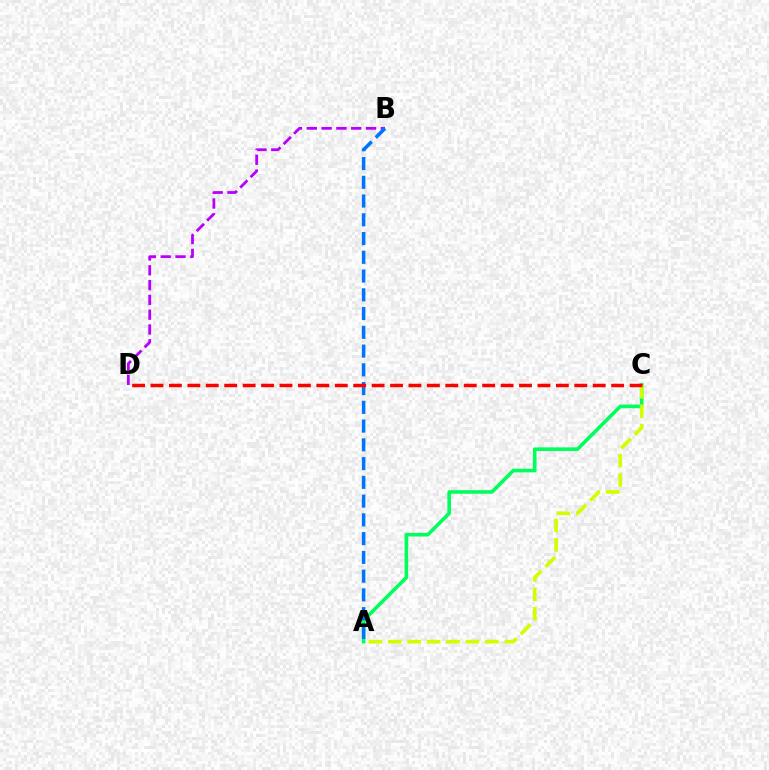{('B', 'D'): [{'color': '#b900ff', 'line_style': 'dashed', 'thickness': 2.01}], ('A', 'C'): [{'color': '#00ff5c', 'line_style': 'solid', 'thickness': 2.6}, {'color': '#d1ff00', 'line_style': 'dashed', 'thickness': 2.64}], ('A', 'B'): [{'color': '#0074ff', 'line_style': 'dashed', 'thickness': 2.55}], ('C', 'D'): [{'color': '#ff0000', 'line_style': 'dashed', 'thickness': 2.5}]}